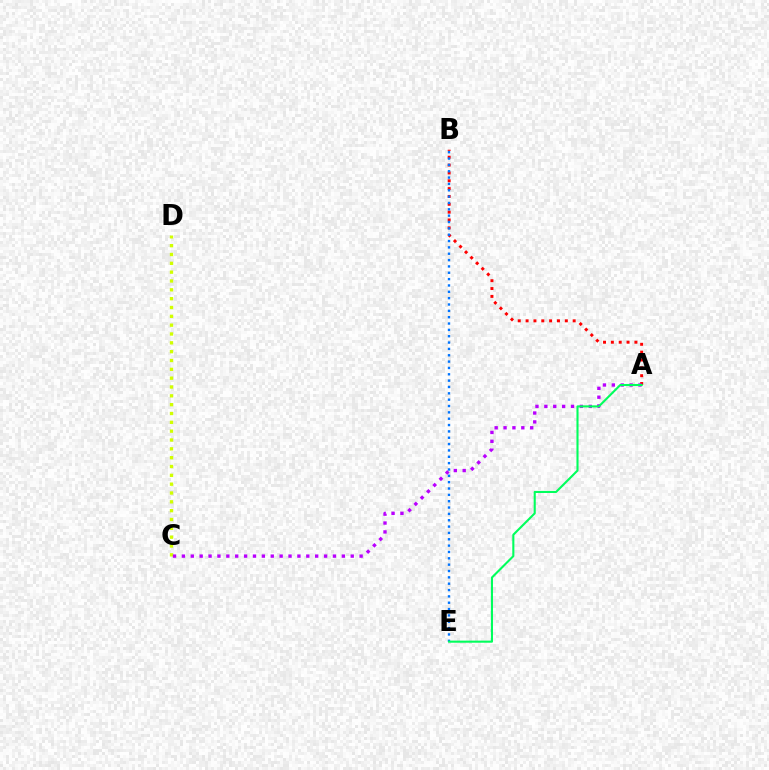{('A', 'B'): [{'color': '#ff0000', 'line_style': 'dotted', 'thickness': 2.13}], ('C', 'D'): [{'color': '#d1ff00', 'line_style': 'dotted', 'thickness': 2.4}], ('B', 'E'): [{'color': '#0074ff', 'line_style': 'dotted', 'thickness': 1.72}], ('A', 'C'): [{'color': '#b900ff', 'line_style': 'dotted', 'thickness': 2.41}], ('A', 'E'): [{'color': '#00ff5c', 'line_style': 'solid', 'thickness': 1.51}]}